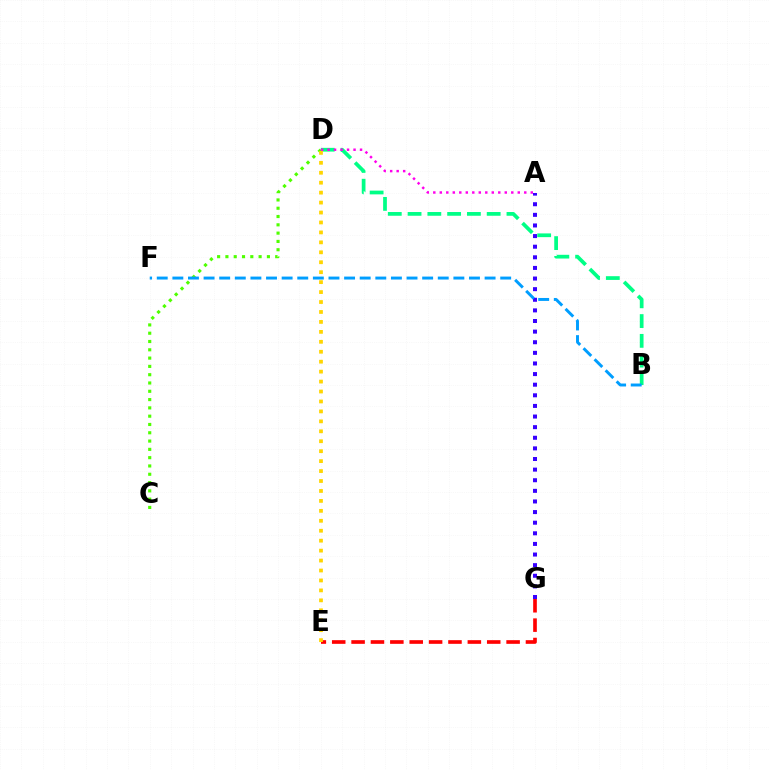{('A', 'G'): [{'color': '#3700ff', 'line_style': 'dotted', 'thickness': 2.88}], ('C', 'D'): [{'color': '#4fff00', 'line_style': 'dotted', 'thickness': 2.25}], ('E', 'G'): [{'color': '#ff0000', 'line_style': 'dashed', 'thickness': 2.63}], ('B', 'D'): [{'color': '#00ff86', 'line_style': 'dashed', 'thickness': 2.69}], ('A', 'D'): [{'color': '#ff00ed', 'line_style': 'dotted', 'thickness': 1.77}], ('B', 'F'): [{'color': '#009eff', 'line_style': 'dashed', 'thickness': 2.12}], ('D', 'E'): [{'color': '#ffd500', 'line_style': 'dotted', 'thickness': 2.7}]}